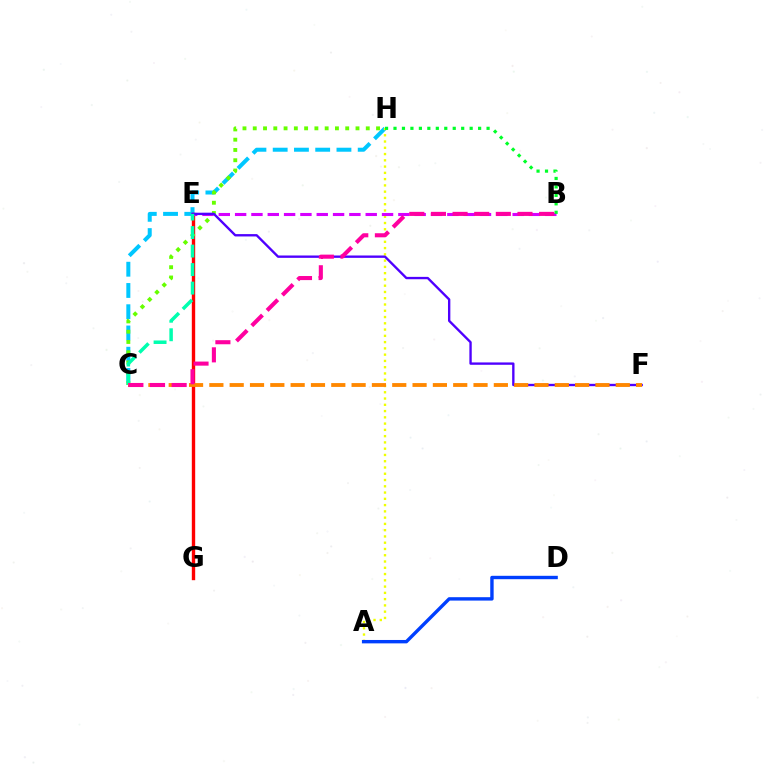{('C', 'H'): [{'color': '#00c7ff', 'line_style': 'dashed', 'thickness': 2.89}, {'color': '#66ff00', 'line_style': 'dotted', 'thickness': 2.79}], ('A', 'H'): [{'color': '#eeff00', 'line_style': 'dotted', 'thickness': 1.7}], ('E', 'G'): [{'color': '#ff0000', 'line_style': 'solid', 'thickness': 2.43}], ('B', 'E'): [{'color': '#d600ff', 'line_style': 'dashed', 'thickness': 2.22}], ('E', 'F'): [{'color': '#4f00ff', 'line_style': 'solid', 'thickness': 1.7}], ('C', 'E'): [{'color': '#00ffaf', 'line_style': 'dashed', 'thickness': 2.51}], ('B', 'H'): [{'color': '#00ff27', 'line_style': 'dotted', 'thickness': 2.3}], ('C', 'F'): [{'color': '#ff8800', 'line_style': 'dashed', 'thickness': 2.76}], ('B', 'C'): [{'color': '#ff00a0', 'line_style': 'dashed', 'thickness': 2.94}], ('A', 'D'): [{'color': '#003fff', 'line_style': 'solid', 'thickness': 2.44}]}